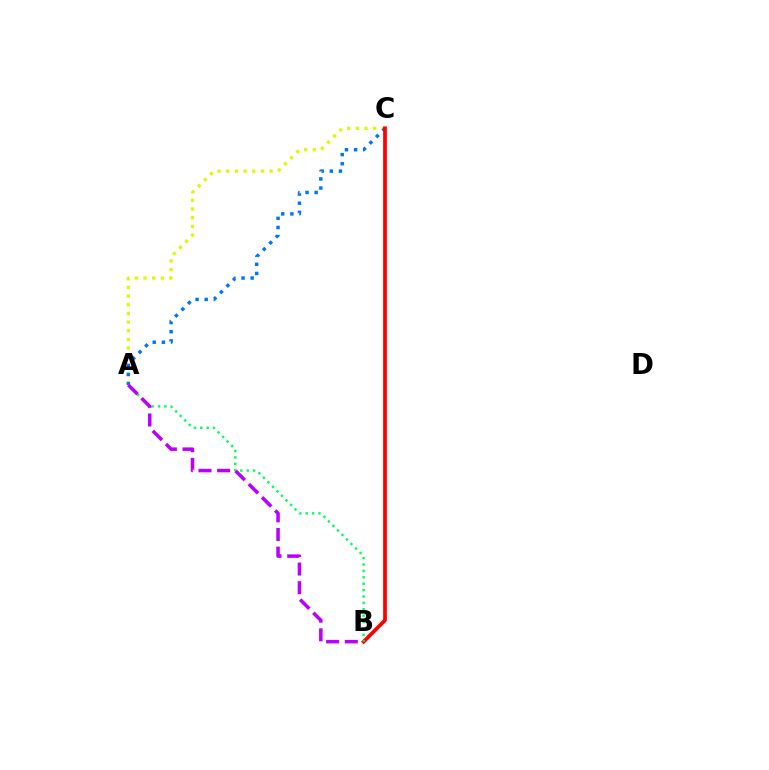{('A', 'C'): [{'color': '#d1ff00', 'line_style': 'dotted', 'thickness': 2.35}, {'color': '#0074ff', 'line_style': 'dotted', 'thickness': 2.48}], ('B', 'C'): [{'color': '#ff0000', 'line_style': 'solid', 'thickness': 2.7}], ('A', 'B'): [{'color': '#00ff5c', 'line_style': 'dotted', 'thickness': 1.74}, {'color': '#b900ff', 'line_style': 'dashed', 'thickness': 2.53}]}